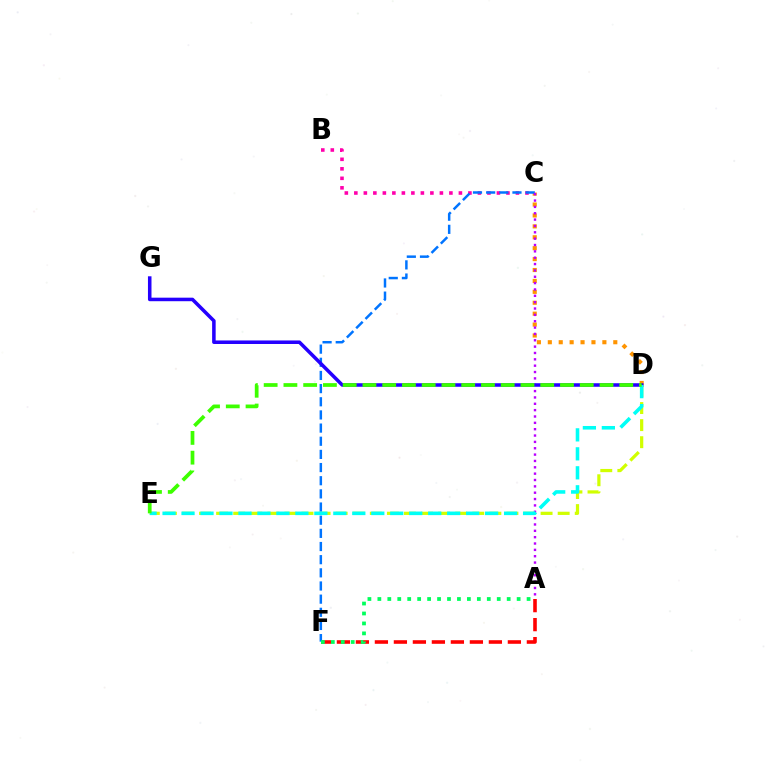{('C', 'D'): [{'color': '#ff9400', 'line_style': 'dotted', 'thickness': 2.96}], ('D', 'E'): [{'color': '#d1ff00', 'line_style': 'dashed', 'thickness': 2.32}, {'color': '#00fff6', 'line_style': 'dashed', 'thickness': 2.58}, {'color': '#3dff00', 'line_style': 'dashed', 'thickness': 2.68}], ('B', 'C'): [{'color': '#ff00ac', 'line_style': 'dotted', 'thickness': 2.58}], ('A', 'F'): [{'color': '#ff0000', 'line_style': 'dashed', 'thickness': 2.58}, {'color': '#00ff5c', 'line_style': 'dotted', 'thickness': 2.7}], ('C', 'F'): [{'color': '#0074ff', 'line_style': 'dashed', 'thickness': 1.79}], ('A', 'C'): [{'color': '#b900ff', 'line_style': 'dotted', 'thickness': 1.73}], ('D', 'G'): [{'color': '#2500ff', 'line_style': 'solid', 'thickness': 2.55}]}